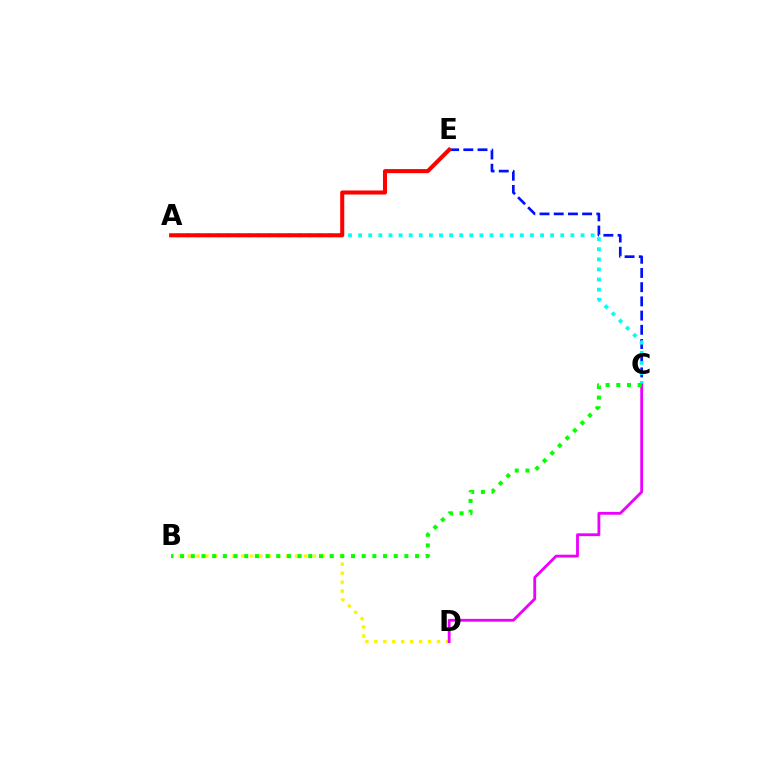{('B', 'D'): [{'color': '#fcf500', 'line_style': 'dotted', 'thickness': 2.43}], ('C', 'E'): [{'color': '#0010ff', 'line_style': 'dashed', 'thickness': 1.93}], ('A', 'C'): [{'color': '#00fff6', 'line_style': 'dotted', 'thickness': 2.75}], ('C', 'D'): [{'color': '#ee00ff', 'line_style': 'solid', 'thickness': 2.03}], ('B', 'C'): [{'color': '#08ff00', 'line_style': 'dotted', 'thickness': 2.9}], ('A', 'E'): [{'color': '#ff0000', 'line_style': 'solid', 'thickness': 2.93}]}